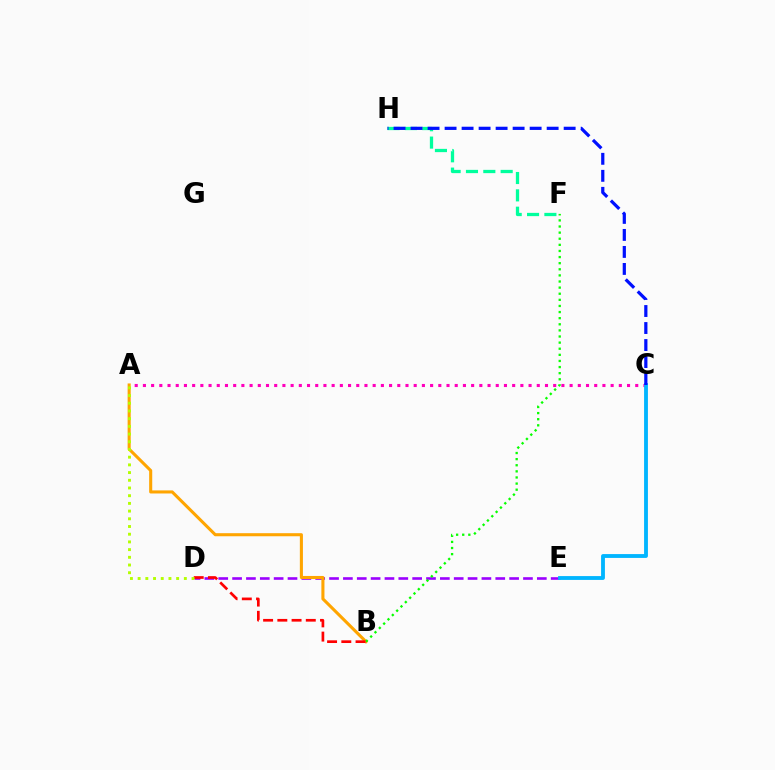{('F', 'H'): [{'color': '#00ff9d', 'line_style': 'dashed', 'thickness': 2.36}], ('D', 'E'): [{'color': '#9b00ff', 'line_style': 'dashed', 'thickness': 1.88}], ('A', 'C'): [{'color': '#ff00bd', 'line_style': 'dotted', 'thickness': 2.23}], ('A', 'B'): [{'color': '#ffa500', 'line_style': 'solid', 'thickness': 2.21}], ('C', 'E'): [{'color': '#00b5ff', 'line_style': 'solid', 'thickness': 2.76}], ('C', 'H'): [{'color': '#0010ff', 'line_style': 'dashed', 'thickness': 2.31}], ('B', 'F'): [{'color': '#08ff00', 'line_style': 'dotted', 'thickness': 1.66}], ('B', 'D'): [{'color': '#ff0000', 'line_style': 'dashed', 'thickness': 1.93}], ('A', 'D'): [{'color': '#b3ff00', 'line_style': 'dotted', 'thickness': 2.09}]}